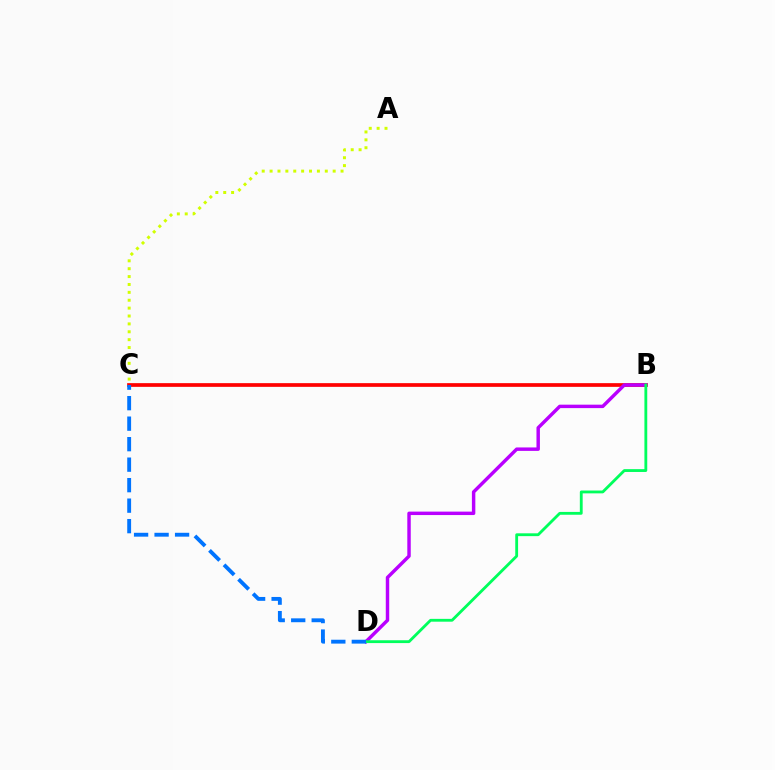{('B', 'C'): [{'color': '#ff0000', 'line_style': 'solid', 'thickness': 2.67}], ('A', 'C'): [{'color': '#d1ff00', 'line_style': 'dotted', 'thickness': 2.14}], ('B', 'D'): [{'color': '#b900ff', 'line_style': 'solid', 'thickness': 2.48}, {'color': '#00ff5c', 'line_style': 'solid', 'thickness': 2.04}], ('C', 'D'): [{'color': '#0074ff', 'line_style': 'dashed', 'thickness': 2.78}]}